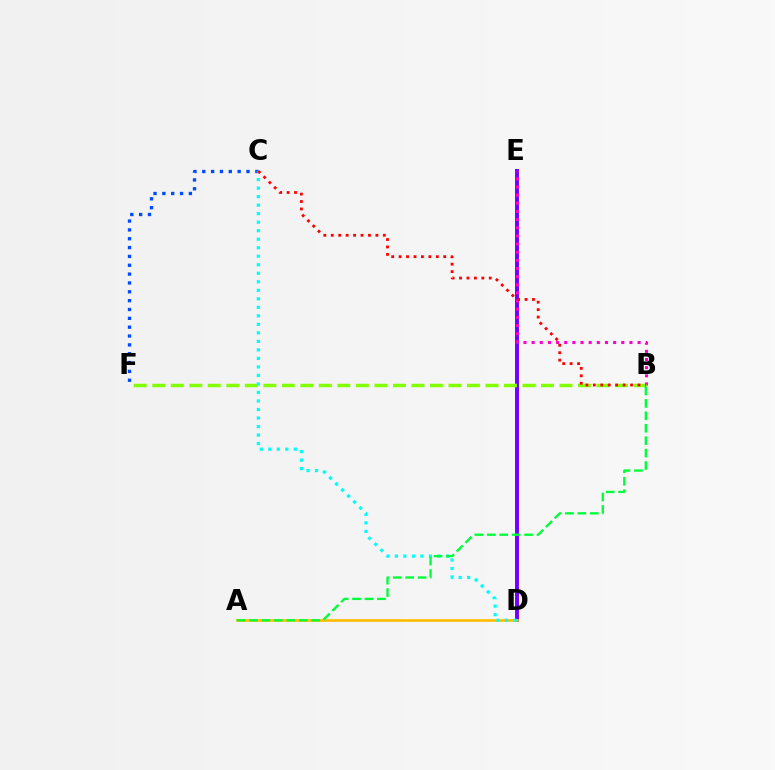{('D', 'E'): [{'color': '#7200ff', 'line_style': 'solid', 'thickness': 2.83}], ('C', 'F'): [{'color': '#004bff', 'line_style': 'dotted', 'thickness': 2.4}], ('B', 'E'): [{'color': '#ff00cf', 'line_style': 'dotted', 'thickness': 2.21}], ('B', 'F'): [{'color': '#84ff00', 'line_style': 'dashed', 'thickness': 2.51}], ('A', 'D'): [{'color': '#ffbd00', 'line_style': 'solid', 'thickness': 1.92}], ('C', 'D'): [{'color': '#00fff6', 'line_style': 'dotted', 'thickness': 2.31}], ('A', 'B'): [{'color': '#00ff39', 'line_style': 'dashed', 'thickness': 1.69}], ('B', 'C'): [{'color': '#ff0000', 'line_style': 'dotted', 'thickness': 2.02}]}